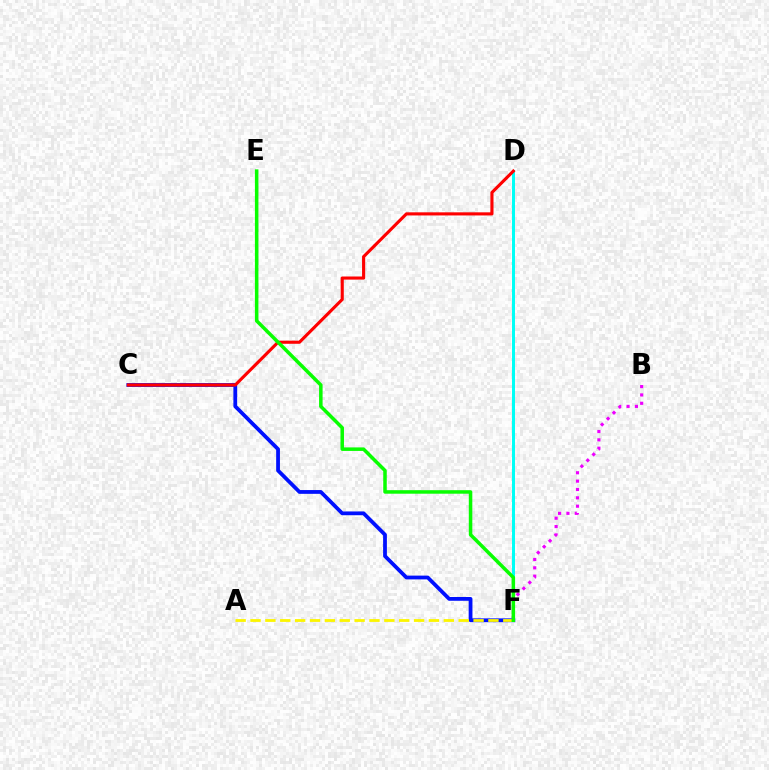{('C', 'F'): [{'color': '#0010ff', 'line_style': 'solid', 'thickness': 2.72}], ('D', 'F'): [{'color': '#00fff6', 'line_style': 'solid', 'thickness': 2.15}], ('C', 'D'): [{'color': '#ff0000', 'line_style': 'solid', 'thickness': 2.24}], ('A', 'F'): [{'color': '#fcf500', 'line_style': 'dashed', 'thickness': 2.02}], ('B', 'F'): [{'color': '#ee00ff', 'line_style': 'dotted', 'thickness': 2.27}], ('E', 'F'): [{'color': '#08ff00', 'line_style': 'solid', 'thickness': 2.53}]}